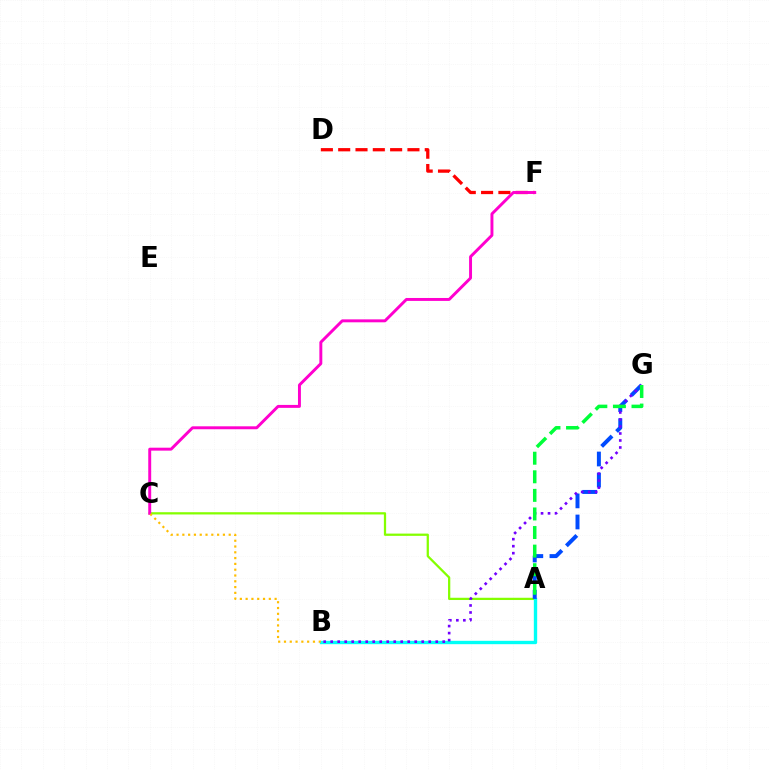{('A', 'C'): [{'color': '#84ff00', 'line_style': 'solid', 'thickness': 1.62}], ('A', 'B'): [{'color': '#00fff6', 'line_style': 'solid', 'thickness': 2.42}], ('D', 'F'): [{'color': '#ff0000', 'line_style': 'dashed', 'thickness': 2.35}], ('C', 'F'): [{'color': '#ff00cf', 'line_style': 'solid', 'thickness': 2.12}], ('B', 'C'): [{'color': '#ffbd00', 'line_style': 'dotted', 'thickness': 1.57}], ('A', 'G'): [{'color': '#004bff', 'line_style': 'dashed', 'thickness': 2.87}, {'color': '#00ff39', 'line_style': 'dashed', 'thickness': 2.52}], ('B', 'G'): [{'color': '#7200ff', 'line_style': 'dotted', 'thickness': 1.9}]}